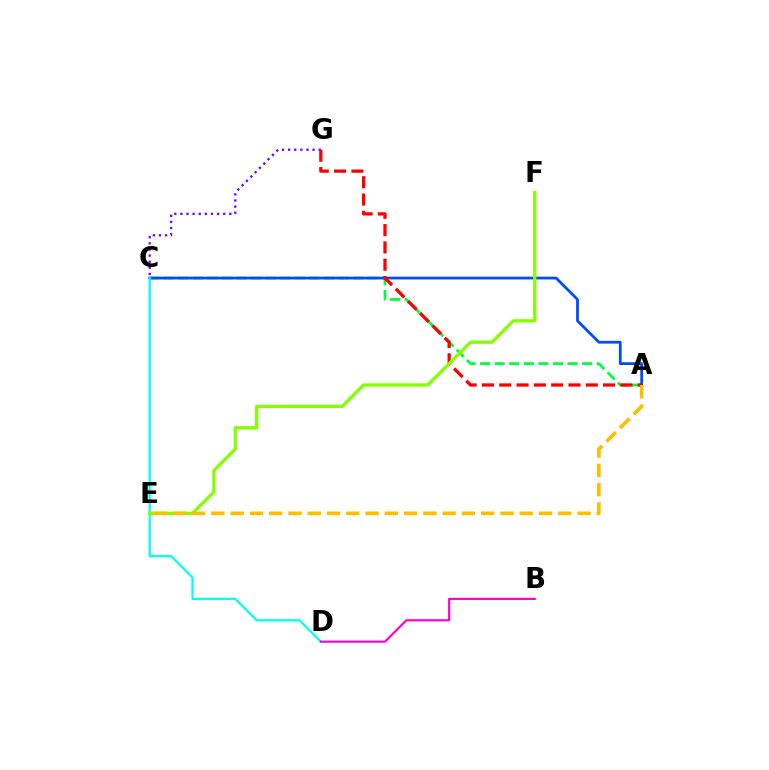{('A', 'C'): [{'color': '#00ff39', 'line_style': 'dashed', 'thickness': 1.98}, {'color': '#004bff', 'line_style': 'solid', 'thickness': 2.0}], ('C', 'D'): [{'color': '#00fff6', 'line_style': 'solid', 'thickness': 1.61}], ('A', 'G'): [{'color': '#ff0000', 'line_style': 'dashed', 'thickness': 2.35}], ('B', 'D'): [{'color': '#ff00cf', 'line_style': 'solid', 'thickness': 1.57}], ('E', 'F'): [{'color': '#84ff00', 'line_style': 'solid', 'thickness': 2.36}], ('C', 'G'): [{'color': '#7200ff', 'line_style': 'dotted', 'thickness': 1.66}], ('A', 'E'): [{'color': '#ffbd00', 'line_style': 'dashed', 'thickness': 2.62}]}